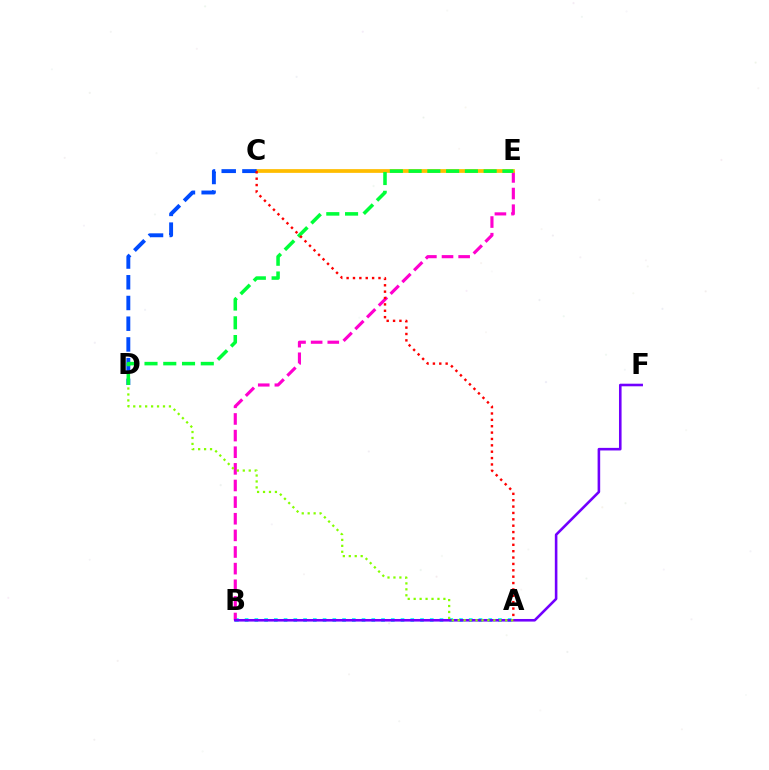{('A', 'B'): [{'color': '#00fff6', 'line_style': 'dotted', 'thickness': 2.65}], ('B', 'E'): [{'color': '#ff00cf', 'line_style': 'dashed', 'thickness': 2.26}], ('B', 'F'): [{'color': '#7200ff', 'line_style': 'solid', 'thickness': 1.86}], ('C', 'E'): [{'color': '#ffbd00', 'line_style': 'solid', 'thickness': 2.69}], ('C', 'D'): [{'color': '#004bff', 'line_style': 'dashed', 'thickness': 2.81}], ('D', 'E'): [{'color': '#00ff39', 'line_style': 'dashed', 'thickness': 2.55}], ('A', 'D'): [{'color': '#84ff00', 'line_style': 'dotted', 'thickness': 1.62}], ('A', 'C'): [{'color': '#ff0000', 'line_style': 'dotted', 'thickness': 1.73}]}